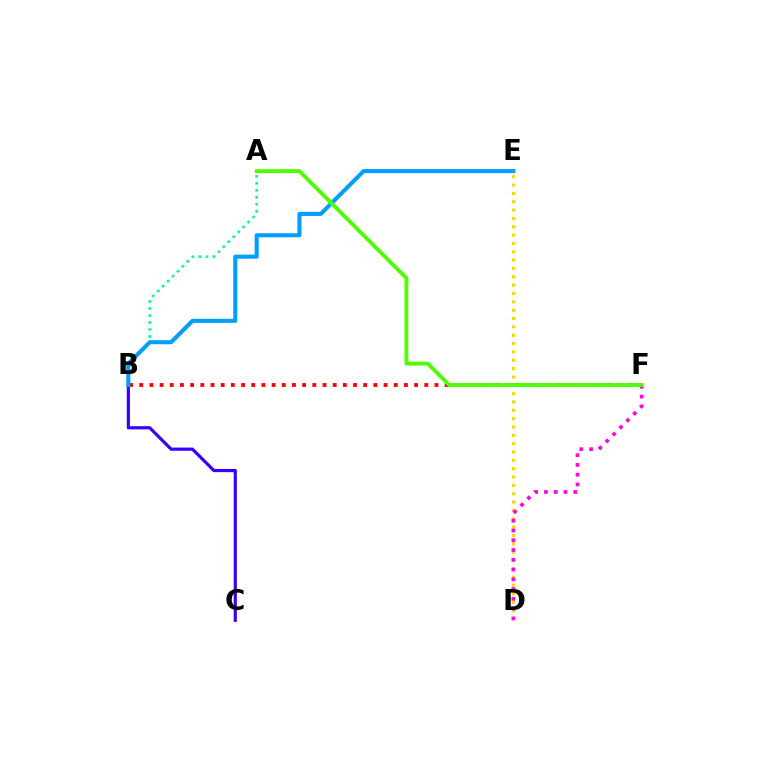{('B', 'C'): [{'color': '#3700ff', 'line_style': 'solid', 'thickness': 2.29}], ('A', 'B'): [{'color': '#00ff86', 'line_style': 'dotted', 'thickness': 1.9}], ('B', 'F'): [{'color': '#ff0000', 'line_style': 'dotted', 'thickness': 2.77}], ('B', 'E'): [{'color': '#009eff', 'line_style': 'solid', 'thickness': 2.93}], ('D', 'E'): [{'color': '#ffd500', 'line_style': 'dotted', 'thickness': 2.27}], ('D', 'F'): [{'color': '#ff00ed', 'line_style': 'dotted', 'thickness': 2.65}], ('A', 'F'): [{'color': '#4fff00', 'line_style': 'solid', 'thickness': 2.78}]}